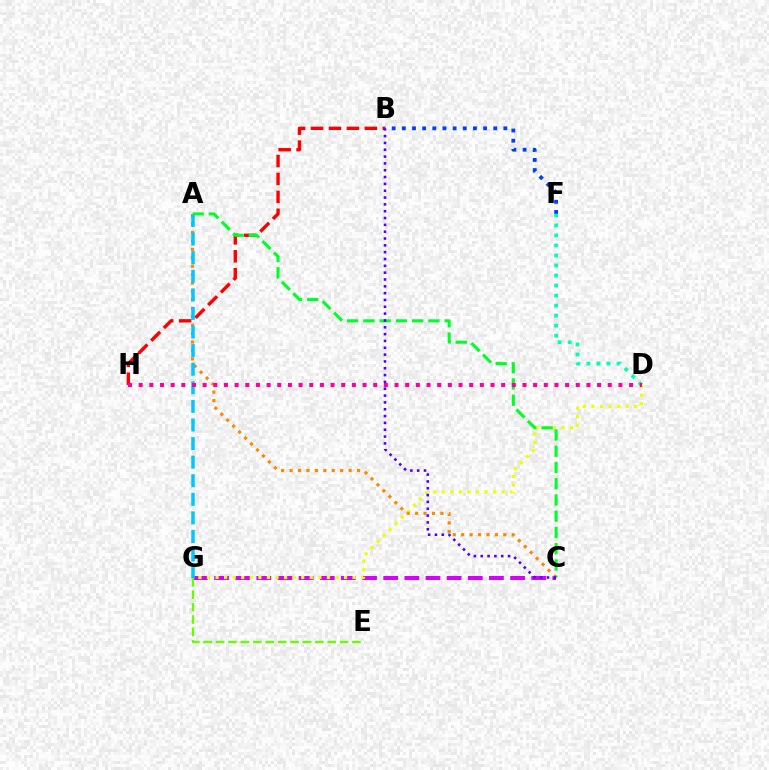{('C', 'G'): [{'color': '#d600ff', 'line_style': 'dashed', 'thickness': 2.87}], ('D', 'G'): [{'color': '#eeff00', 'line_style': 'dotted', 'thickness': 2.33}], ('A', 'C'): [{'color': '#ff8800', 'line_style': 'dotted', 'thickness': 2.29}, {'color': '#00ff27', 'line_style': 'dashed', 'thickness': 2.21}], ('B', 'H'): [{'color': '#ff0000', 'line_style': 'dashed', 'thickness': 2.44}], ('A', 'G'): [{'color': '#00c7ff', 'line_style': 'dashed', 'thickness': 2.53}], ('E', 'G'): [{'color': '#66ff00', 'line_style': 'dashed', 'thickness': 1.68}], ('B', 'F'): [{'color': '#003fff', 'line_style': 'dotted', 'thickness': 2.76}], ('D', 'F'): [{'color': '#00ffaf', 'line_style': 'dotted', 'thickness': 2.73}], ('D', 'H'): [{'color': '#ff00a0', 'line_style': 'dotted', 'thickness': 2.9}], ('B', 'C'): [{'color': '#4f00ff', 'line_style': 'dotted', 'thickness': 1.86}]}